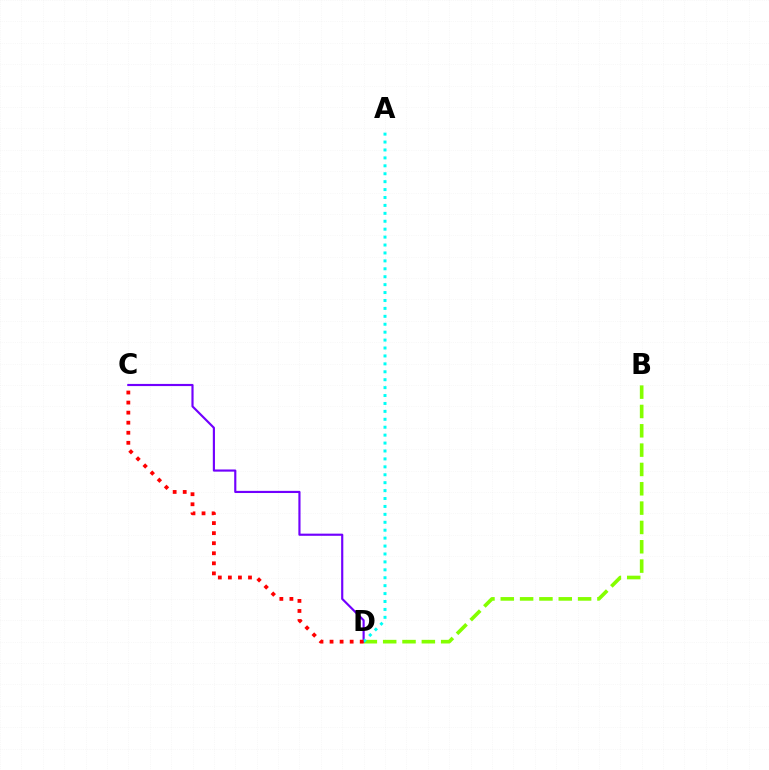{('B', 'D'): [{'color': '#84ff00', 'line_style': 'dashed', 'thickness': 2.63}], ('C', 'D'): [{'color': '#7200ff', 'line_style': 'solid', 'thickness': 1.55}, {'color': '#ff0000', 'line_style': 'dotted', 'thickness': 2.73}], ('A', 'D'): [{'color': '#00fff6', 'line_style': 'dotted', 'thickness': 2.15}]}